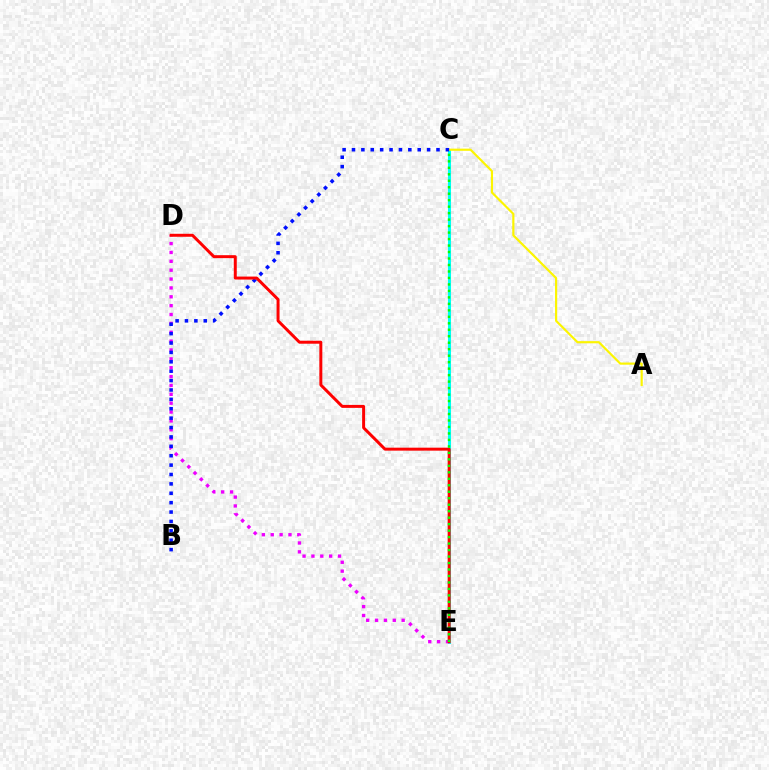{('C', 'E'): [{'color': '#00fff6', 'line_style': 'solid', 'thickness': 2.19}, {'color': '#08ff00', 'line_style': 'dotted', 'thickness': 1.76}], ('A', 'C'): [{'color': '#fcf500', 'line_style': 'solid', 'thickness': 1.56}], ('D', 'E'): [{'color': '#ee00ff', 'line_style': 'dotted', 'thickness': 2.41}, {'color': '#ff0000', 'line_style': 'solid', 'thickness': 2.14}], ('B', 'C'): [{'color': '#0010ff', 'line_style': 'dotted', 'thickness': 2.55}]}